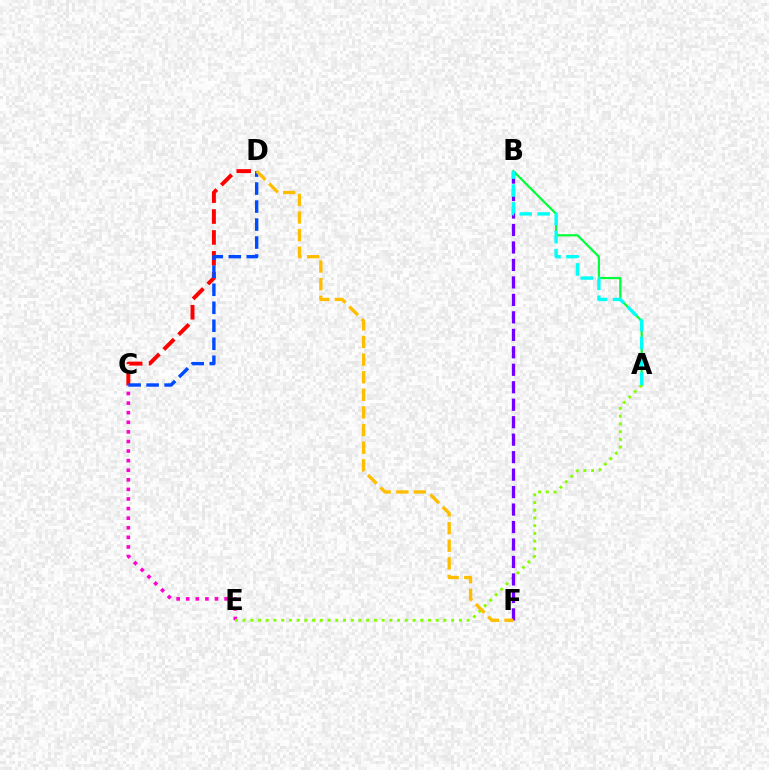{('C', 'D'): [{'color': '#ff0000', 'line_style': 'dashed', 'thickness': 2.84}, {'color': '#004bff', 'line_style': 'dashed', 'thickness': 2.44}], ('A', 'B'): [{'color': '#00ff39', 'line_style': 'solid', 'thickness': 1.58}, {'color': '#00fff6', 'line_style': 'dashed', 'thickness': 2.43}], ('C', 'E'): [{'color': '#ff00cf', 'line_style': 'dotted', 'thickness': 2.61}], ('A', 'E'): [{'color': '#84ff00', 'line_style': 'dotted', 'thickness': 2.1}], ('B', 'F'): [{'color': '#7200ff', 'line_style': 'dashed', 'thickness': 2.37}], ('D', 'F'): [{'color': '#ffbd00', 'line_style': 'dashed', 'thickness': 2.39}]}